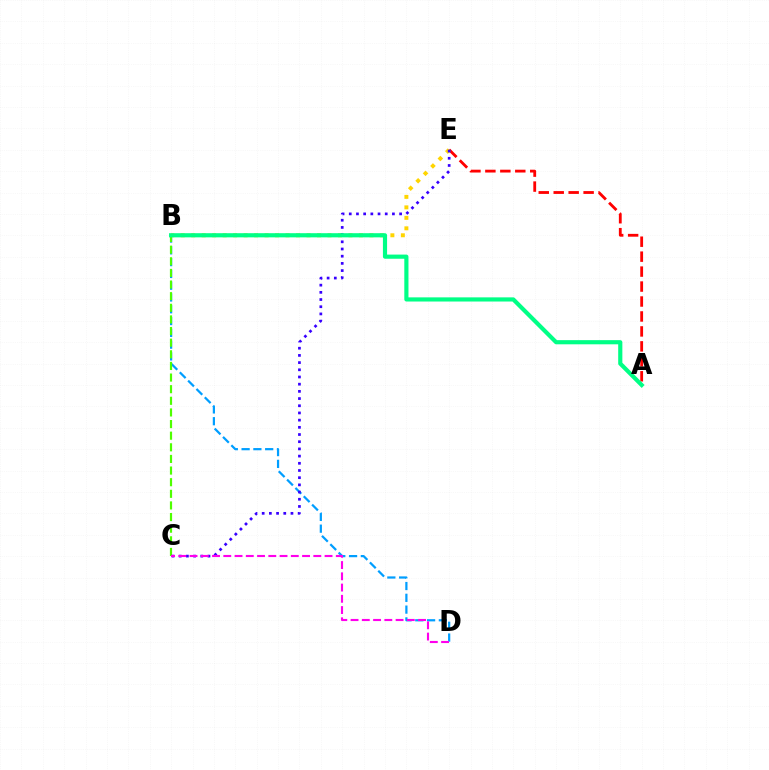{('A', 'E'): [{'color': '#ff0000', 'line_style': 'dashed', 'thickness': 2.03}], ('B', 'D'): [{'color': '#009eff', 'line_style': 'dashed', 'thickness': 1.6}], ('B', 'E'): [{'color': '#ffd500', 'line_style': 'dotted', 'thickness': 2.85}], ('B', 'C'): [{'color': '#4fff00', 'line_style': 'dashed', 'thickness': 1.58}], ('C', 'E'): [{'color': '#3700ff', 'line_style': 'dotted', 'thickness': 1.95}], ('A', 'B'): [{'color': '#00ff86', 'line_style': 'solid', 'thickness': 3.0}], ('C', 'D'): [{'color': '#ff00ed', 'line_style': 'dashed', 'thickness': 1.53}]}